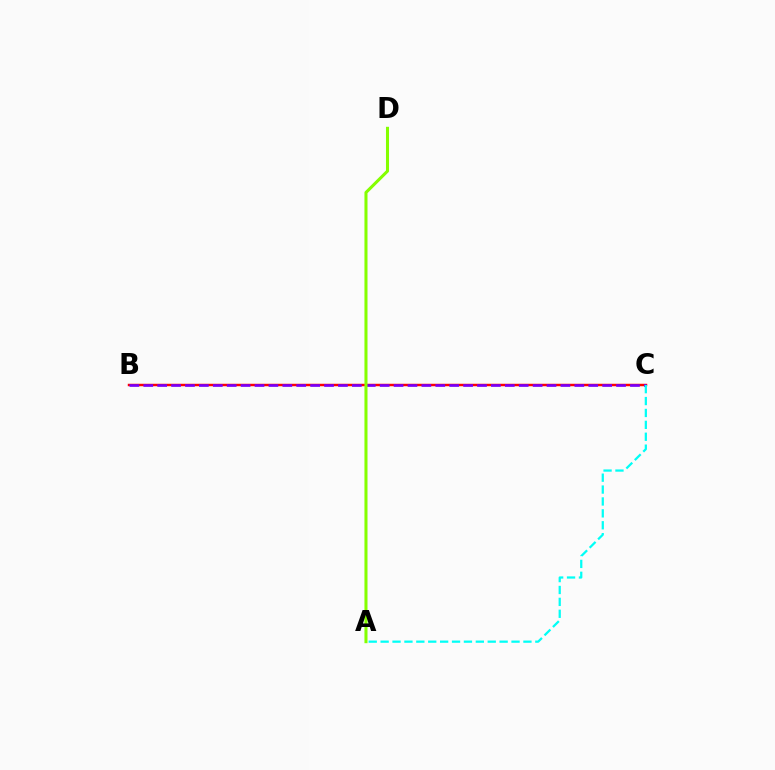{('B', 'C'): [{'color': '#ff0000', 'line_style': 'solid', 'thickness': 1.77}, {'color': '#7200ff', 'line_style': 'dashed', 'thickness': 1.89}], ('A', 'C'): [{'color': '#00fff6', 'line_style': 'dashed', 'thickness': 1.62}], ('A', 'D'): [{'color': '#84ff00', 'line_style': 'solid', 'thickness': 2.19}]}